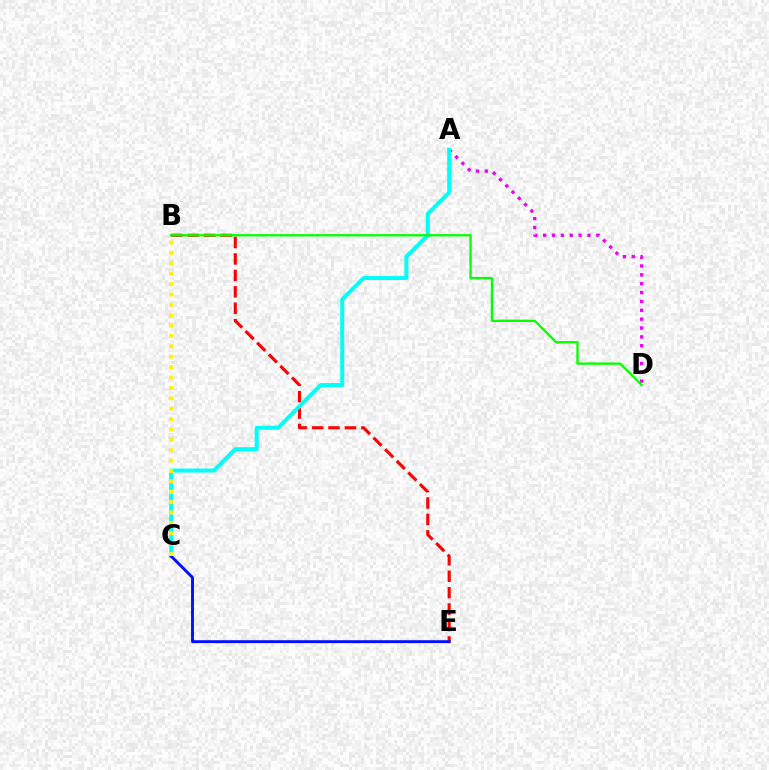{('A', 'D'): [{'color': '#ee00ff', 'line_style': 'dotted', 'thickness': 2.41}], ('B', 'E'): [{'color': '#ff0000', 'line_style': 'dashed', 'thickness': 2.23}], ('A', 'C'): [{'color': '#00fff6', 'line_style': 'solid', 'thickness': 2.87}], ('C', 'E'): [{'color': '#0010ff', 'line_style': 'solid', 'thickness': 2.08}], ('B', 'C'): [{'color': '#fcf500', 'line_style': 'dotted', 'thickness': 2.82}], ('B', 'D'): [{'color': '#08ff00', 'line_style': 'solid', 'thickness': 1.68}]}